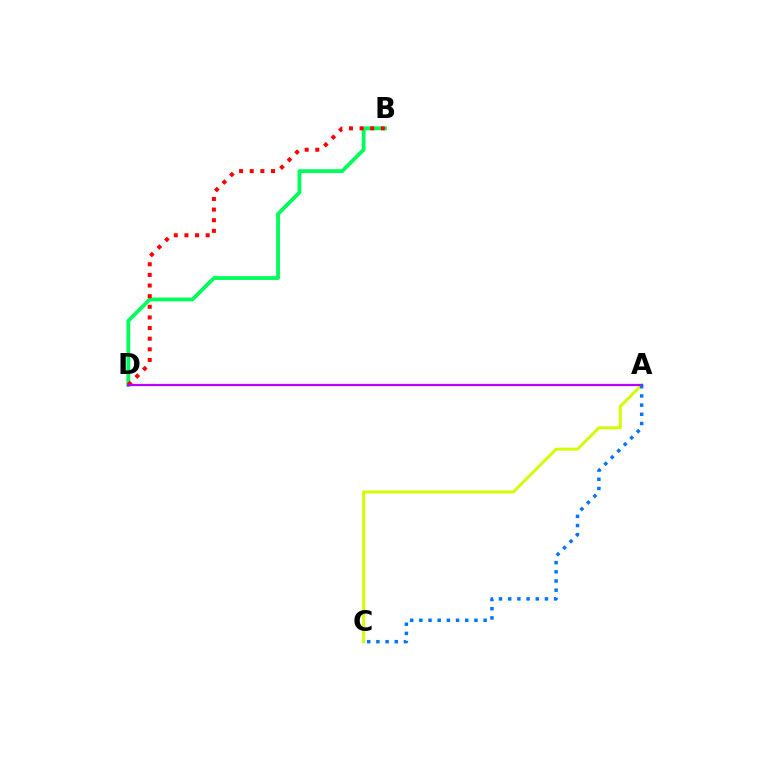{('B', 'D'): [{'color': '#00ff5c', 'line_style': 'solid', 'thickness': 2.75}, {'color': '#ff0000', 'line_style': 'dotted', 'thickness': 2.89}], ('A', 'C'): [{'color': '#d1ff00', 'line_style': 'solid', 'thickness': 2.14}, {'color': '#0074ff', 'line_style': 'dotted', 'thickness': 2.5}], ('A', 'D'): [{'color': '#b900ff', 'line_style': 'solid', 'thickness': 1.62}]}